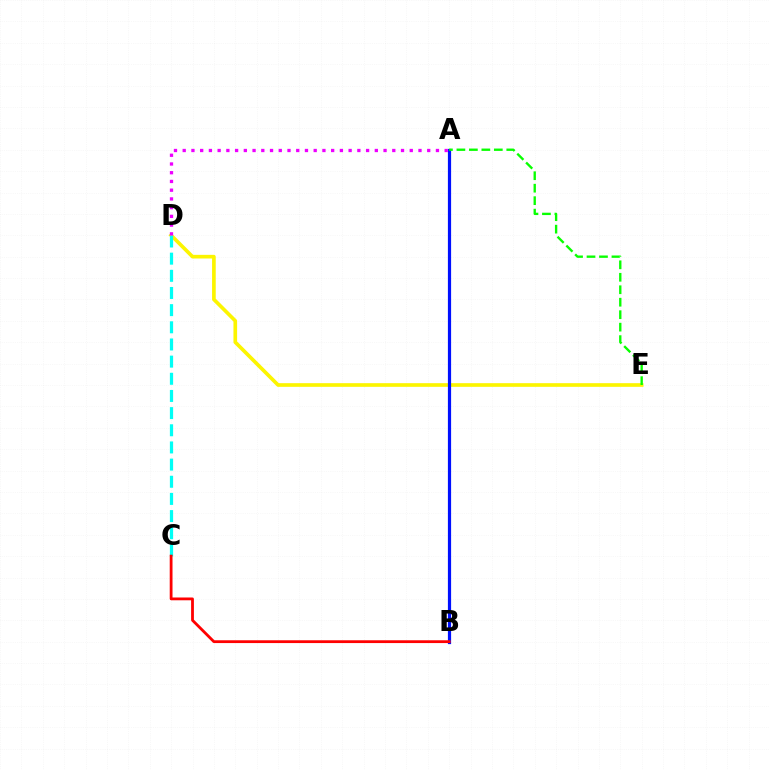{('D', 'E'): [{'color': '#fcf500', 'line_style': 'solid', 'thickness': 2.63}], ('A', 'B'): [{'color': '#0010ff', 'line_style': 'solid', 'thickness': 2.3}], ('C', 'D'): [{'color': '#00fff6', 'line_style': 'dashed', 'thickness': 2.33}], ('A', 'D'): [{'color': '#ee00ff', 'line_style': 'dotted', 'thickness': 2.37}], ('A', 'E'): [{'color': '#08ff00', 'line_style': 'dashed', 'thickness': 1.69}], ('B', 'C'): [{'color': '#ff0000', 'line_style': 'solid', 'thickness': 2.01}]}